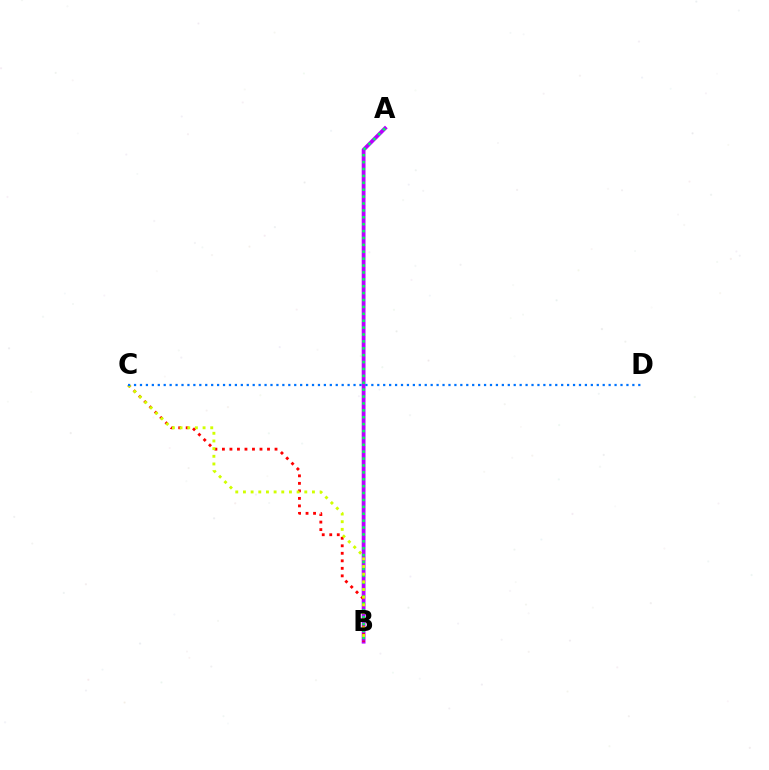{('A', 'B'): [{'color': '#b900ff', 'line_style': 'solid', 'thickness': 2.73}, {'color': '#00ff5c', 'line_style': 'dotted', 'thickness': 1.87}], ('B', 'C'): [{'color': '#ff0000', 'line_style': 'dotted', 'thickness': 2.04}, {'color': '#d1ff00', 'line_style': 'dotted', 'thickness': 2.08}], ('C', 'D'): [{'color': '#0074ff', 'line_style': 'dotted', 'thickness': 1.61}]}